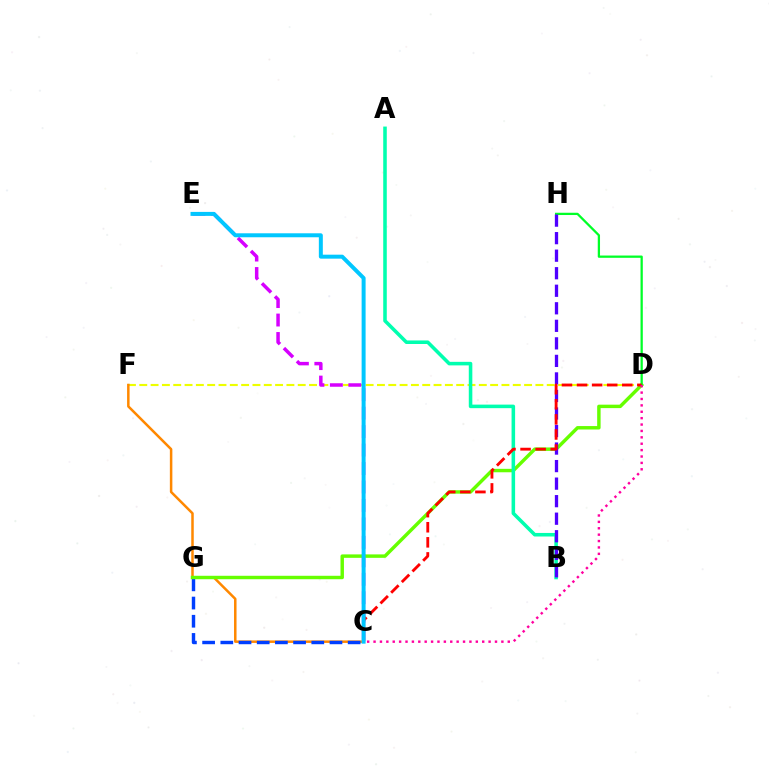{('D', 'F'): [{'color': '#eeff00', 'line_style': 'dashed', 'thickness': 1.54}], ('C', 'E'): [{'color': '#d600ff', 'line_style': 'dashed', 'thickness': 2.51}, {'color': '#00c7ff', 'line_style': 'solid', 'thickness': 2.86}], ('C', 'F'): [{'color': '#ff8800', 'line_style': 'solid', 'thickness': 1.81}], ('C', 'G'): [{'color': '#003fff', 'line_style': 'dashed', 'thickness': 2.47}], ('D', 'G'): [{'color': '#66ff00', 'line_style': 'solid', 'thickness': 2.48}], ('D', 'H'): [{'color': '#00ff27', 'line_style': 'solid', 'thickness': 1.63}], ('A', 'B'): [{'color': '#00ffaf', 'line_style': 'solid', 'thickness': 2.56}], ('B', 'H'): [{'color': '#4f00ff', 'line_style': 'dashed', 'thickness': 2.38}], ('C', 'D'): [{'color': '#ff0000', 'line_style': 'dashed', 'thickness': 2.05}, {'color': '#ff00a0', 'line_style': 'dotted', 'thickness': 1.74}]}